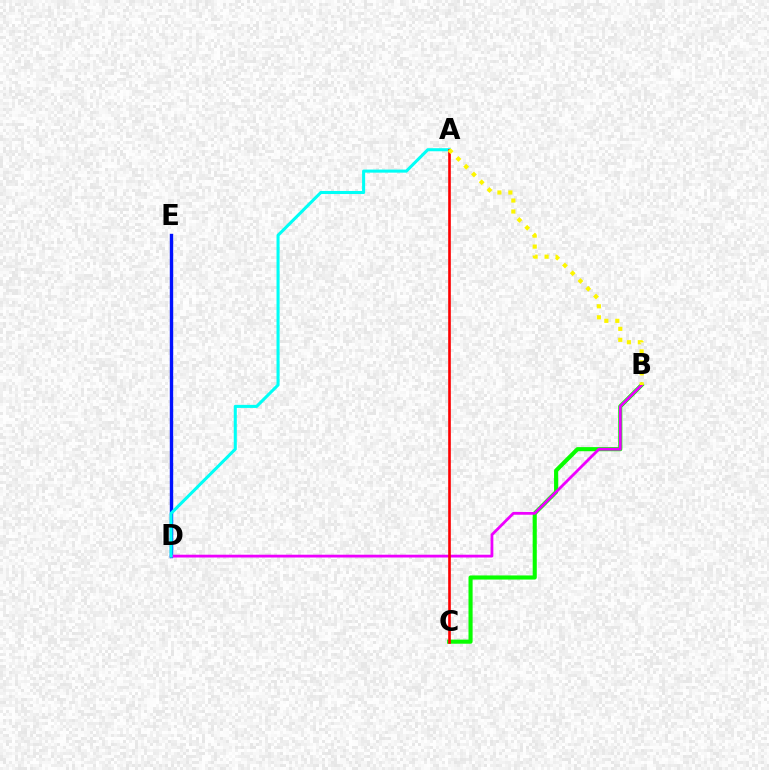{('D', 'E'): [{'color': '#0010ff', 'line_style': 'solid', 'thickness': 2.44}], ('B', 'C'): [{'color': '#08ff00', 'line_style': 'solid', 'thickness': 2.96}], ('B', 'D'): [{'color': '#ee00ff', 'line_style': 'solid', 'thickness': 2.01}], ('A', 'D'): [{'color': '#00fff6', 'line_style': 'solid', 'thickness': 2.2}], ('A', 'C'): [{'color': '#ff0000', 'line_style': 'solid', 'thickness': 1.9}], ('A', 'B'): [{'color': '#fcf500', 'line_style': 'dotted', 'thickness': 2.98}]}